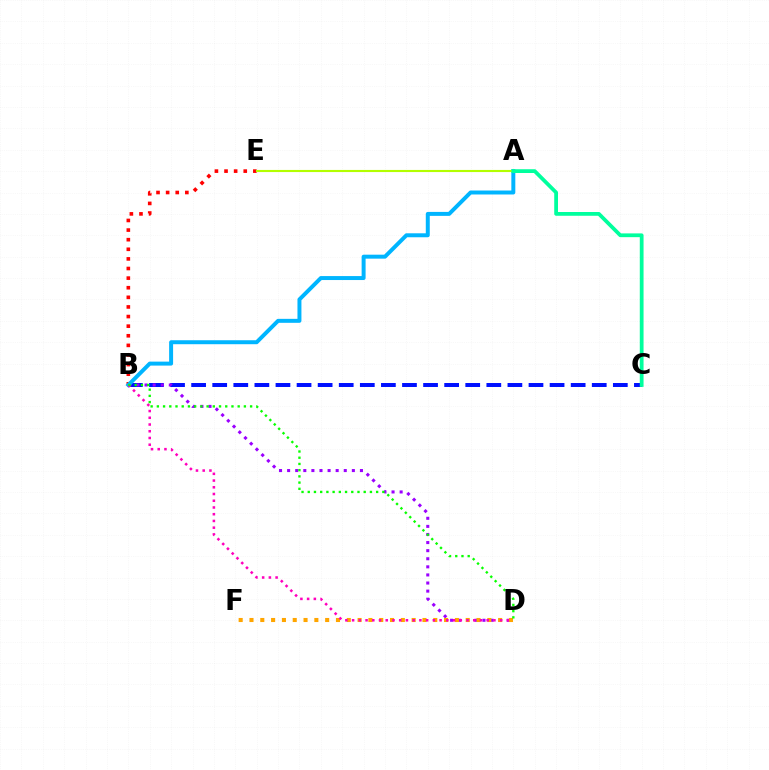{('B', 'E'): [{'color': '#ff0000', 'line_style': 'dotted', 'thickness': 2.61}], ('B', 'C'): [{'color': '#0010ff', 'line_style': 'dashed', 'thickness': 2.86}], ('B', 'D'): [{'color': '#9b00ff', 'line_style': 'dotted', 'thickness': 2.2}, {'color': '#ff00bd', 'line_style': 'dotted', 'thickness': 1.83}, {'color': '#08ff00', 'line_style': 'dotted', 'thickness': 1.69}], ('A', 'B'): [{'color': '#00b5ff', 'line_style': 'solid', 'thickness': 2.86}], ('D', 'F'): [{'color': '#ffa500', 'line_style': 'dotted', 'thickness': 2.94}], ('A', 'E'): [{'color': '#b3ff00', 'line_style': 'solid', 'thickness': 1.53}], ('A', 'C'): [{'color': '#00ff9d', 'line_style': 'solid', 'thickness': 2.71}]}